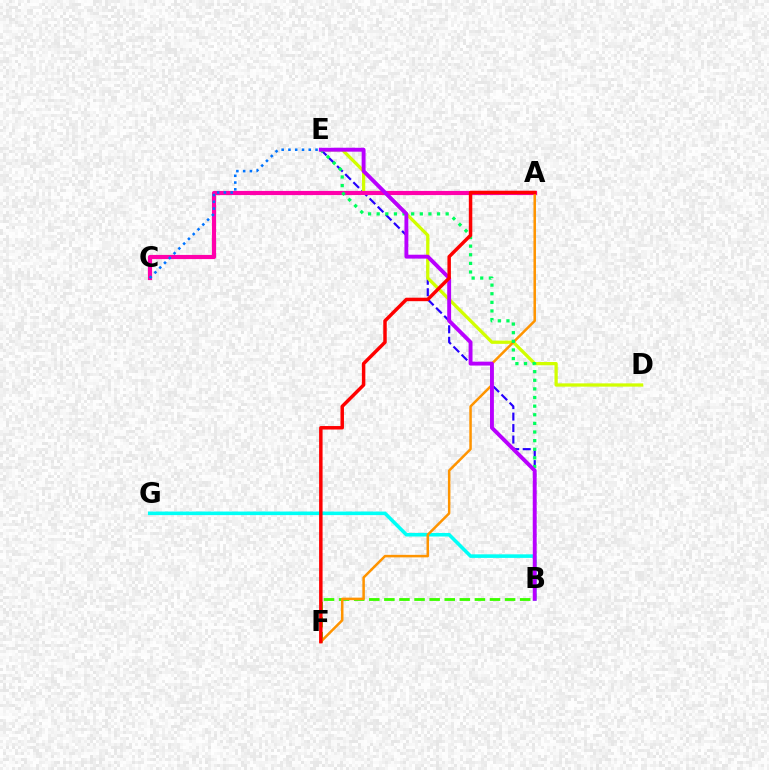{('B', 'E'): [{'color': '#2500ff', 'line_style': 'dashed', 'thickness': 1.56}, {'color': '#00ff5c', 'line_style': 'dotted', 'thickness': 2.34}, {'color': '#b900ff', 'line_style': 'solid', 'thickness': 2.8}], ('B', 'F'): [{'color': '#3dff00', 'line_style': 'dashed', 'thickness': 2.05}], ('D', 'E'): [{'color': '#d1ff00', 'line_style': 'solid', 'thickness': 2.35}], ('A', 'C'): [{'color': '#ff00ac', 'line_style': 'solid', 'thickness': 3.0}], ('B', 'G'): [{'color': '#00fff6', 'line_style': 'solid', 'thickness': 2.57}], ('A', 'F'): [{'color': '#ff9400', 'line_style': 'solid', 'thickness': 1.81}, {'color': '#ff0000', 'line_style': 'solid', 'thickness': 2.5}], ('C', 'E'): [{'color': '#0074ff', 'line_style': 'dotted', 'thickness': 1.84}]}